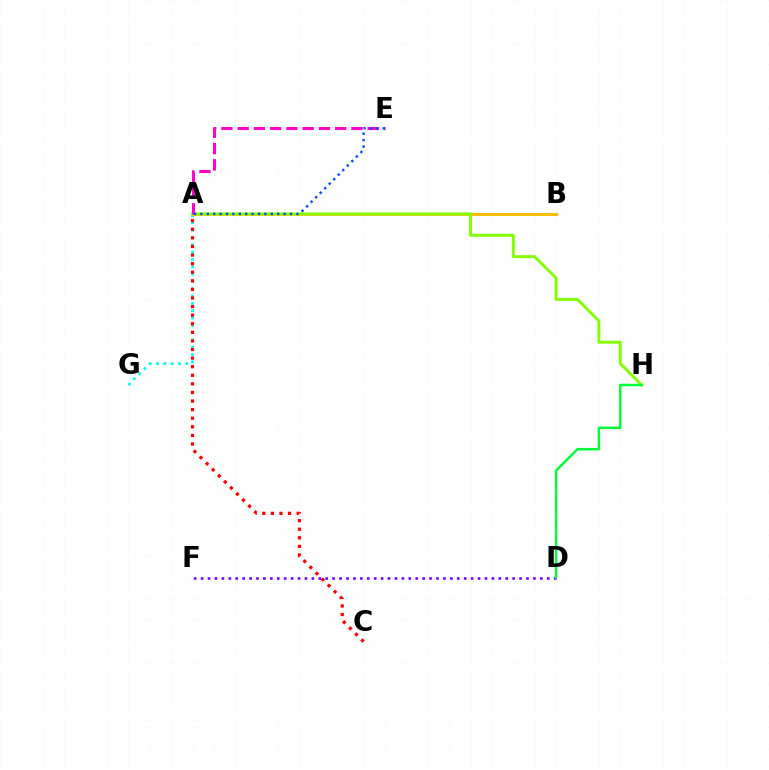{('A', 'G'): [{'color': '#00fff6', 'line_style': 'dotted', 'thickness': 1.99}], ('A', 'B'): [{'color': '#ffbd00', 'line_style': 'solid', 'thickness': 2.09}], ('A', 'C'): [{'color': '#ff0000', 'line_style': 'dotted', 'thickness': 2.33}], ('A', 'H'): [{'color': '#84ff00', 'line_style': 'solid', 'thickness': 2.11}], ('D', 'F'): [{'color': '#7200ff', 'line_style': 'dotted', 'thickness': 1.88}], ('A', 'E'): [{'color': '#ff00cf', 'line_style': 'dashed', 'thickness': 2.21}, {'color': '#004bff', 'line_style': 'dotted', 'thickness': 1.74}], ('D', 'H'): [{'color': '#00ff39', 'line_style': 'solid', 'thickness': 1.79}]}